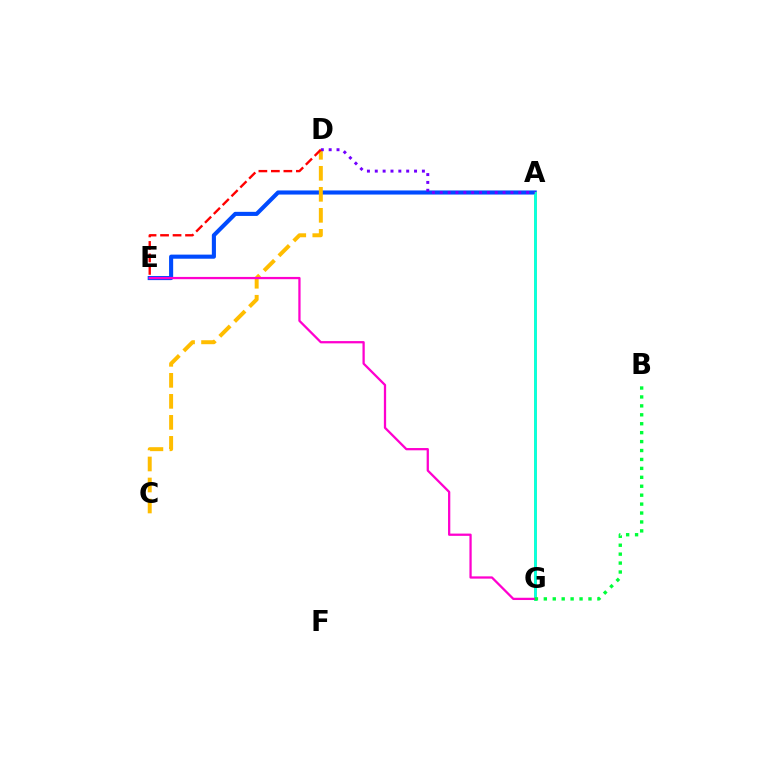{('A', 'E'): [{'color': '#004bff', 'line_style': 'solid', 'thickness': 2.95}], ('A', 'G'): [{'color': '#84ff00', 'line_style': 'solid', 'thickness': 2.07}, {'color': '#00fff6', 'line_style': 'solid', 'thickness': 1.86}], ('C', 'D'): [{'color': '#ffbd00', 'line_style': 'dashed', 'thickness': 2.85}], ('E', 'G'): [{'color': '#ff00cf', 'line_style': 'solid', 'thickness': 1.63}], ('A', 'D'): [{'color': '#7200ff', 'line_style': 'dotted', 'thickness': 2.13}], ('B', 'G'): [{'color': '#00ff39', 'line_style': 'dotted', 'thickness': 2.43}], ('D', 'E'): [{'color': '#ff0000', 'line_style': 'dashed', 'thickness': 1.7}]}